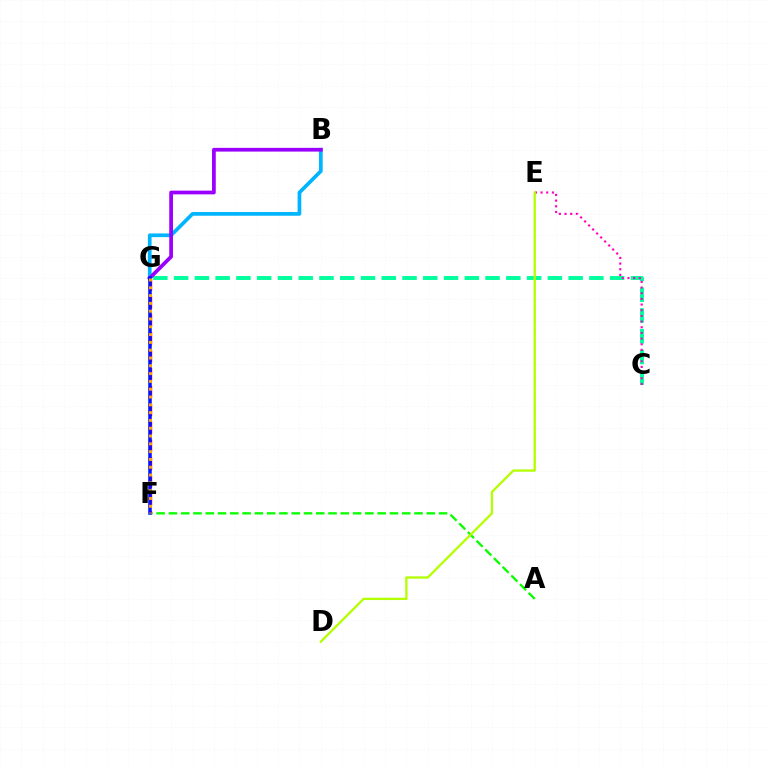{('B', 'G'): [{'color': '#00b5ff', 'line_style': 'solid', 'thickness': 2.66}, {'color': '#9b00ff', 'line_style': 'solid', 'thickness': 2.68}], ('C', 'G'): [{'color': '#00ff9d', 'line_style': 'dashed', 'thickness': 2.82}], ('C', 'E'): [{'color': '#ff00bd', 'line_style': 'dotted', 'thickness': 1.54}], ('A', 'F'): [{'color': '#08ff00', 'line_style': 'dashed', 'thickness': 1.67}], ('F', 'G'): [{'color': '#ff0000', 'line_style': 'dashed', 'thickness': 2.43}, {'color': '#0010ff', 'line_style': 'solid', 'thickness': 2.52}, {'color': '#ffa500', 'line_style': 'dotted', 'thickness': 2.12}], ('D', 'E'): [{'color': '#b3ff00', 'line_style': 'solid', 'thickness': 1.65}]}